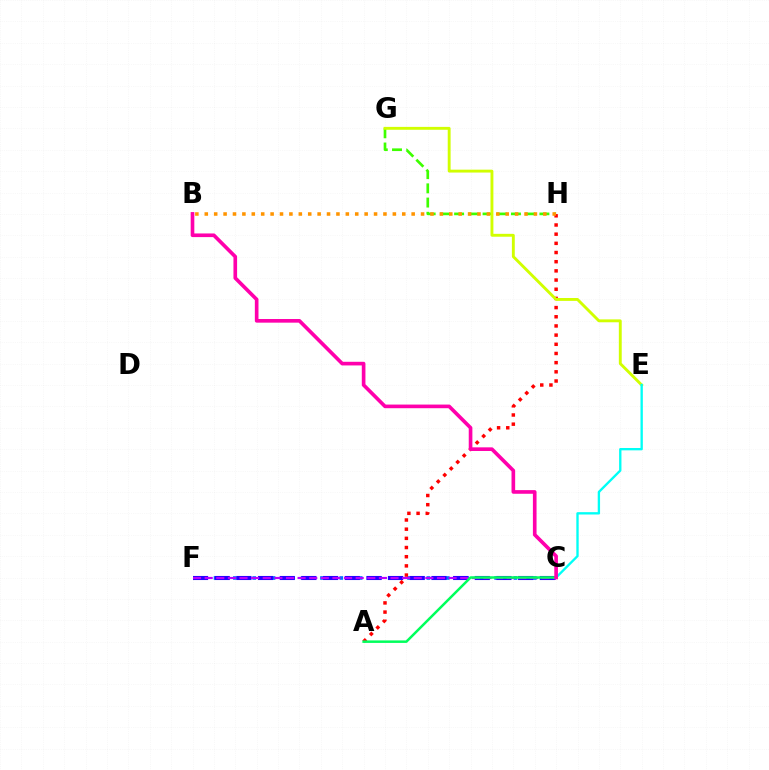{('C', 'F'): [{'color': '#0074ff', 'line_style': 'dotted', 'thickness': 2.63}, {'color': '#2500ff', 'line_style': 'dashed', 'thickness': 2.94}, {'color': '#b900ff', 'line_style': 'dashed', 'thickness': 1.58}], ('G', 'H'): [{'color': '#3dff00', 'line_style': 'dashed', 'thickness': 1.93}], ('A', 'H'): [{'color': '#ff0000', 'line_style': 'dotted', 'thickness': 2.49}], ('B', 'H'): [{'color': '#ff9400', 'line_style': 'dotted', 'thickness': 2.56}], ('E', 'G'): [{'color': '#d1ff00', 'line_style': 'solid', 'thickness': 2.08}], ('C', 'E'): [{'color': '#00fff6', 'line_style': 'solid', 'thickness': 1.69}], ('A', 'C'): [{'color': '#00ff5c', 'line_style': 'solid', 'thickness': 1.8}], ('B', 'C'): [{'color': '#ff00ac', 'line_style': 'solid', 'thickness': 2.62}]}